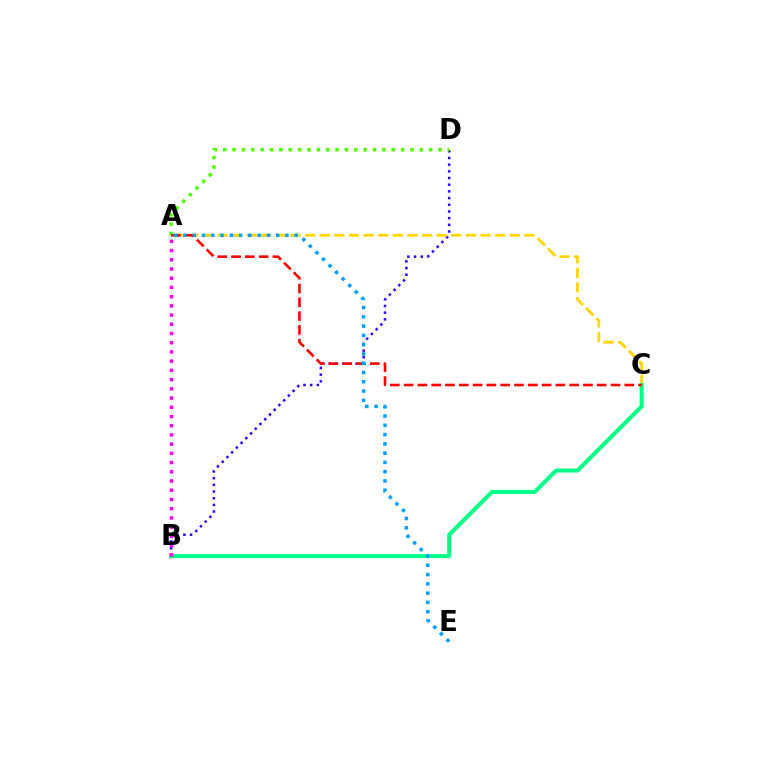{('B', 'D'): [{'color': '#3700ff', 'line_style': 'dotted', 'thickness': 1.82}], ('A', 'C'): [{'color': '#ffd500', 'line_style': 'dashed', 'thickness': 1.99}, {'color': '#ff0000', 'line_style': 'dashed', 'thickness': 1.87}], ('A', 'D'): [{'color': '#4fff00', 'line_style': 'dotted', 'thickness': 2.54}], ('B', 'C'): [{'color': '#00ff86', 'line_style': 'solid', 'thickness': 2.89}], ('A', 'B'): [{'color': '#ff00ed', 'line_style': 'dotted', 'thickness': 2.5}], ('A', 'E'): [{'color': '#009eff', 'line_style': 'dotted', 'thickness': 2.52}]}